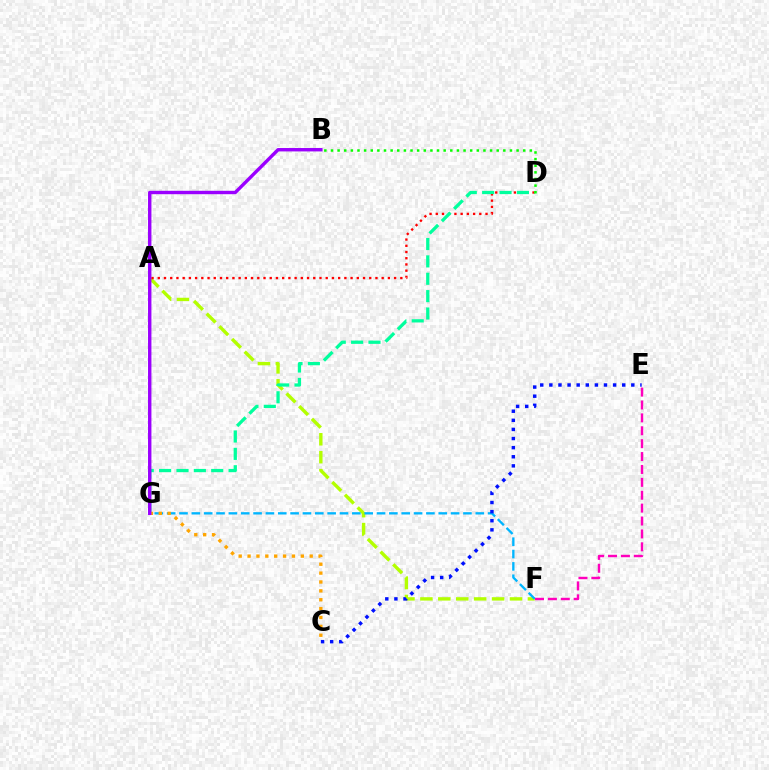{('A', 'F'): [{'color': '#b3ff00', 'line_style': 'dashed', 'thickness': 2.43}], ('A', 'D'): [{'color': '#ff0000', 'line_style': 'dotted', 'thickness': 1.69}], ('F', 'G'): [{'color': '#00b5ff', 'line_style': 'dashed', 'thickness': 1.68}], ('D', 'G'): [{'color': '#00ff9d', 'line_style': 'dashed', 'thickness': 2.36}], ('B', 'D'): [{'color': '#08ff00', 'line_style': 'dotted', 'thickness': 1.8}], ('C', 'E'): [{'color': '#0010ff', 'line_style': 'dotted', 'thickness': 2.47}], ('C', 'G'): [{'color': '#ffa500', 'line_style': 'dotted', 'thickness': 2.41}], ('B', 'G'): [{'color': '#9b00ff', 'line_style': 'solid', 'thickness': 2.45}], ('E', 'F'): [{'color': '#ff00bd', 'line_style': 'dashed', 'thickness': 1.75}]}